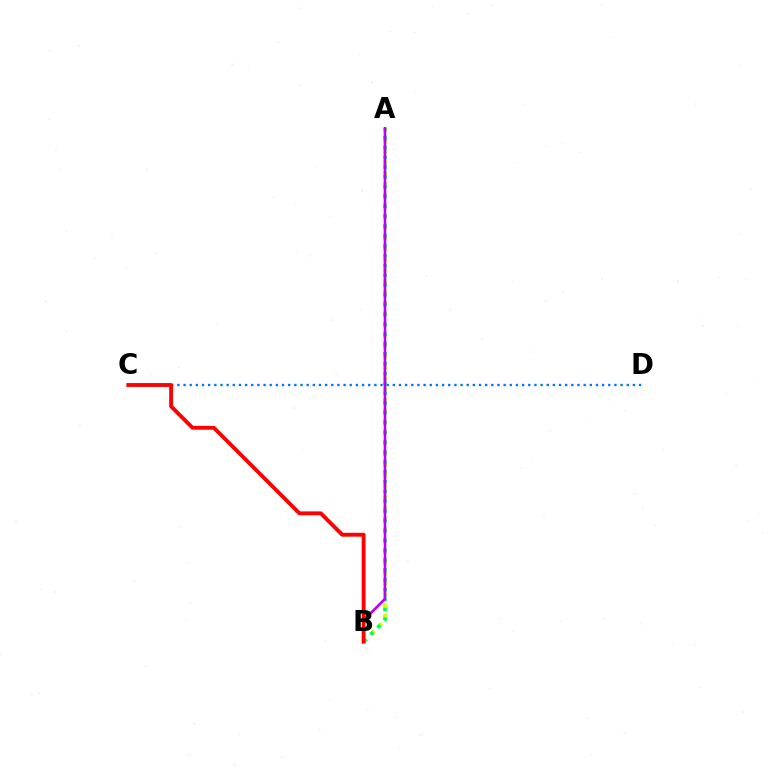{('C', 'D'): [{'color': '#0074ff', 'line_style': 'dotted', 'thickness': 1.67}], ('A', 'B'): [{'color': '#d1ff00', 'line_style': 'dotted', 'thickness': 2.93}, {'color': '#00ff5c', 'line_style': 'dotted', 'thickness': 2.67}, {'color': '#b900ff', 'line_style': 'solid', 'thickness': 1.88}], ('B', 'C'): [{'color': '#ff0000', 'line_style': 'solid', 'thickness': 2.79}]}